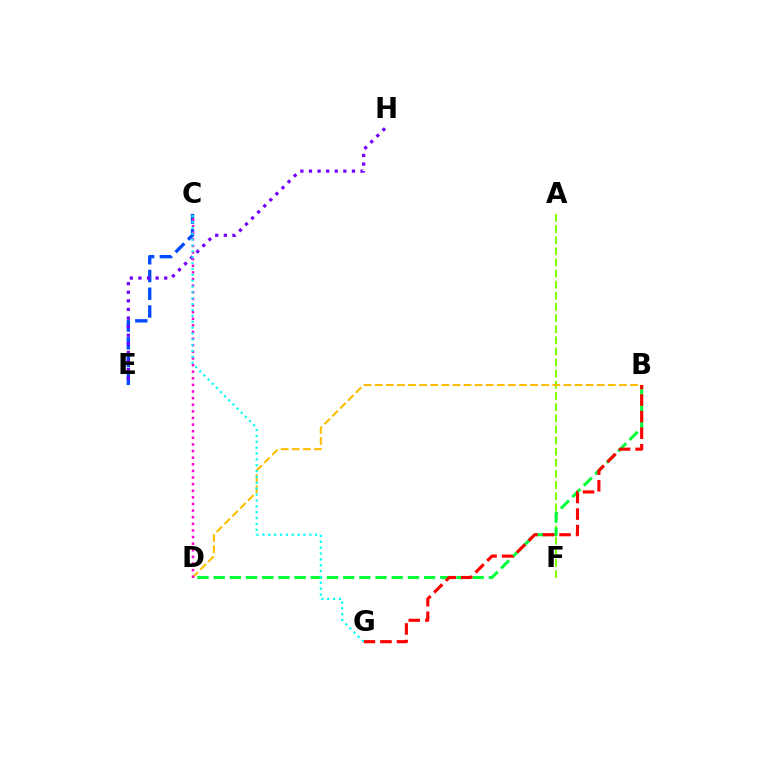{('A', 'F'): [{'color': '#84ff00', 'line_style': 'dashed', 'thickness': 1.51}], ('B', 'D'): [{'color': '#00ff39', 'line_style': 'dashed', 'thickness': 2.2}, {'color': '#ffbd00', 'line_style': 'dashed', 'thickness': 1.51}], ('B', 'G'): [{'color': '#ff0000', 'line_style': 'dashed', 'thickness': 2.25}], ('C', 'E'): [{'color': '#004bff', 'line_style': 'dashed', 'thickness': 2.41}], ('E', 'H'): [{'color': '#7200ff', 'line_style': 'dotted', 'thickness': 2.34}], ('C', 'D'): [{'color': '#ff00cf', 'line_style': 'dotted', 'thickness': 1.8}], ('C', 'G'): [{'color': '#00fff6', 'line_style': 'dotted', 'thickness': 1.59}]}